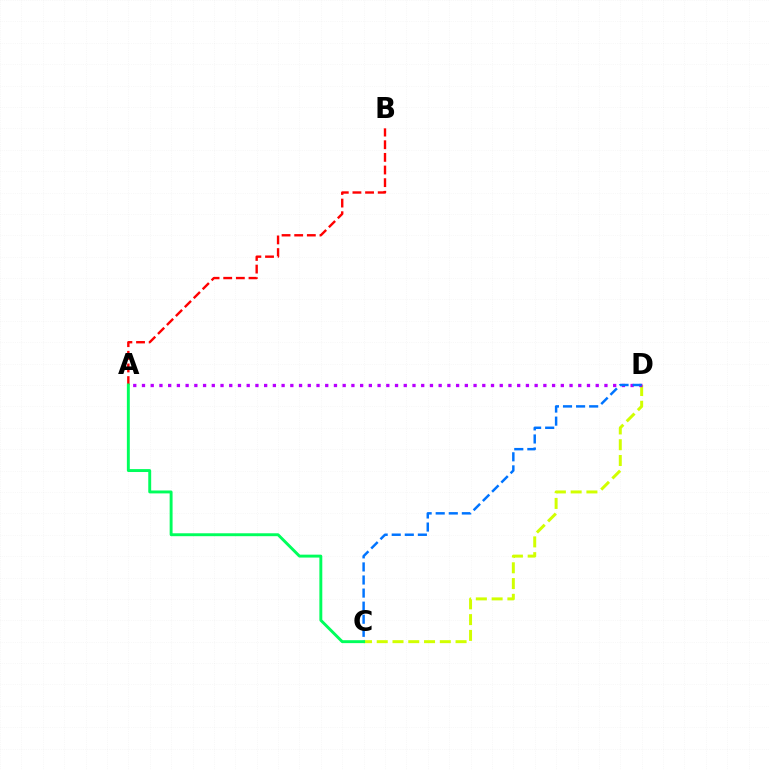{('C', 'D'): [{'color': '#d1ff00', 'line_style': 'dashed', 'thickness': 2.14}, {'color': '#0074ff', 'line_style': 'dashed', 'thickness': 1.78}], ('A', 'D'): [{'color': '#b900ff', 'line_style': 'dotted', 'thickness': 2.37}], ('A', 'B'): [{'color': '#ff0000', 'line_style': 'dashed', 'thickness': 1.72}], ('A', 'C'): [{'color': '#00ff5c', 'line_style': 'solid', 'thickness': 2.1}]}